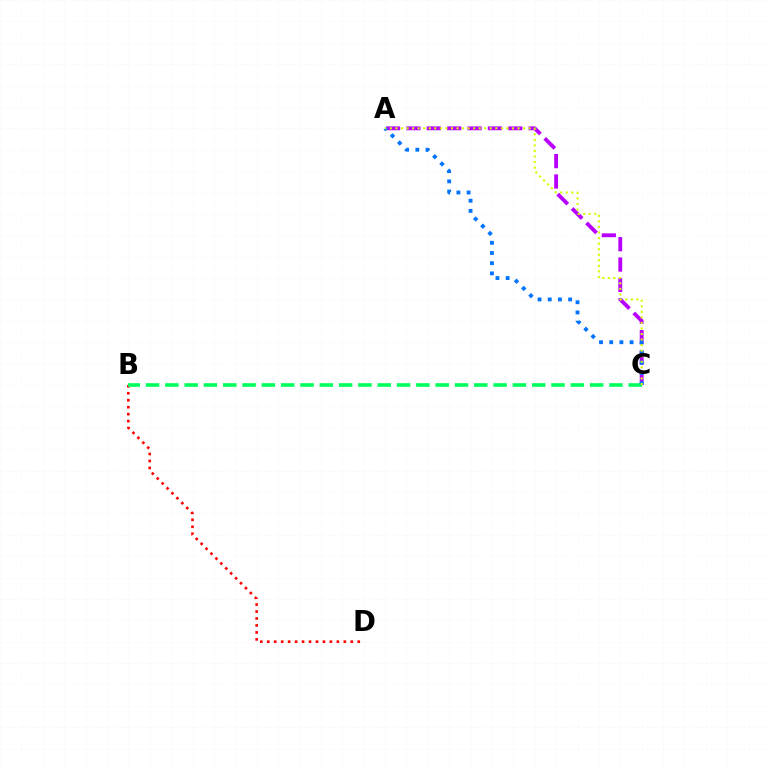{('B', 'D'): [{'color': '#ff0000', 'line_style': 'dotted', 'thickness': 1.89}], ('A', 'C'): [{'color': '#b900ff', 'line_style': 'dashed', 'thickness': 2.77}, {'color': '#0074ff', 'line_style': 'dotted', 'thickness': 2.77}, {'color': '#d1ff00', 'line_style': 'dotted', 'thickness': 1.51}], ('B', 'C'): [{'color': '#00ff5c', 'line_style': 'dashed', 'thickness': 2.62}]}